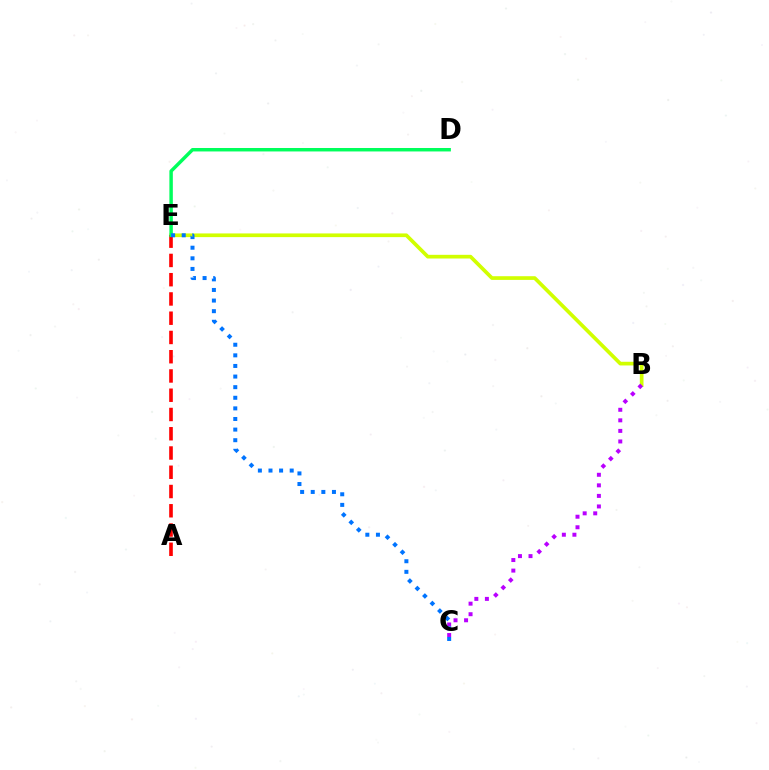{('B', 'E'): [{'color': '#d1ff00', 'line_style': 'solid', 'thickness': 2.66}], ('A', 'E'): [{'color': '#ff0000', 'line_style': 'dashed', 'thickness': 2.62}], ('D', 'E'): [{'color': '#00ff5c', 'line_style': 'solid', 'thickness': 2.49}], ('B', 'C'): [{'color': '#b900ff', 'line_style': 'dotted', 'thickness': 2.87}], ('C', 'E'): [{'color': '#0074ff', 'line_style': 'dotted', 'thickness': 2.88}]}